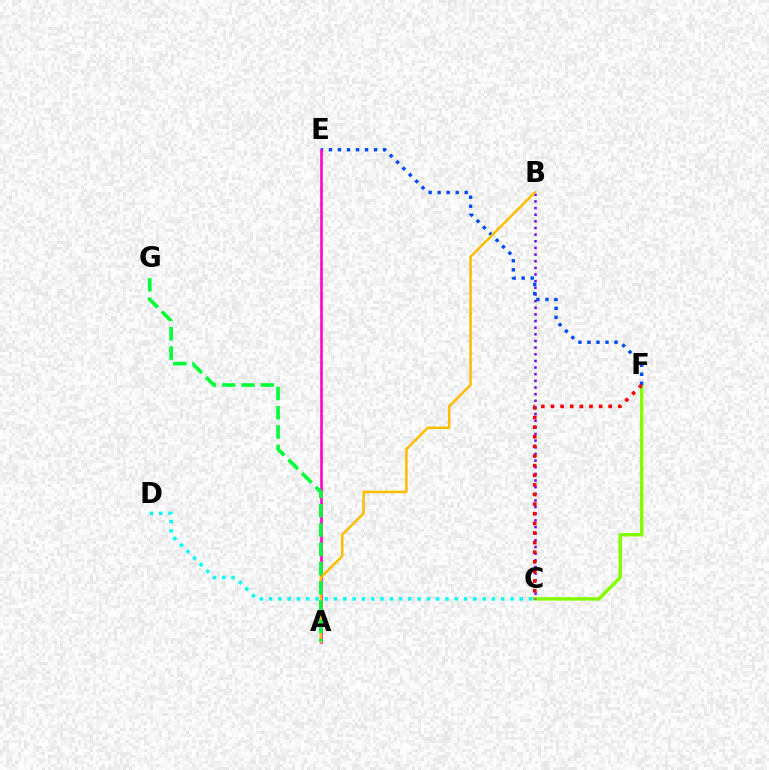{('C', 'F'): [{'color': '#84ff00', 'line_style': 'solid', 'thickness': 2.5}, {'color': '#ff0000', 'line_style': 'dotted', 'thickness': 2.61}], ('B', 'C'): [{'color': '#7200ff', 'line_style': 'dotted', 'thickness': 1.81}], ('E', 'F'): [{'color': '#004bff', 'line_style': 'dotted', 'thickness': 2.45}], ('A', 'E'): [{'color': '#ff00cf', 'line_style': 'solid', 'thickness': 1.87}], ('C', 'D'): [{'color': '#00fff6', 'line_style': 'dotted', 'thickness': 2.52}], ('A', 'B'): [{'color': '#ffbd00', 'line_style': 'solid', 'thickness': 1.83}], ('A', 'G'): [{'color': '#00ff39', 'line_style': 'dashed', 'thickness': 2.62}]}